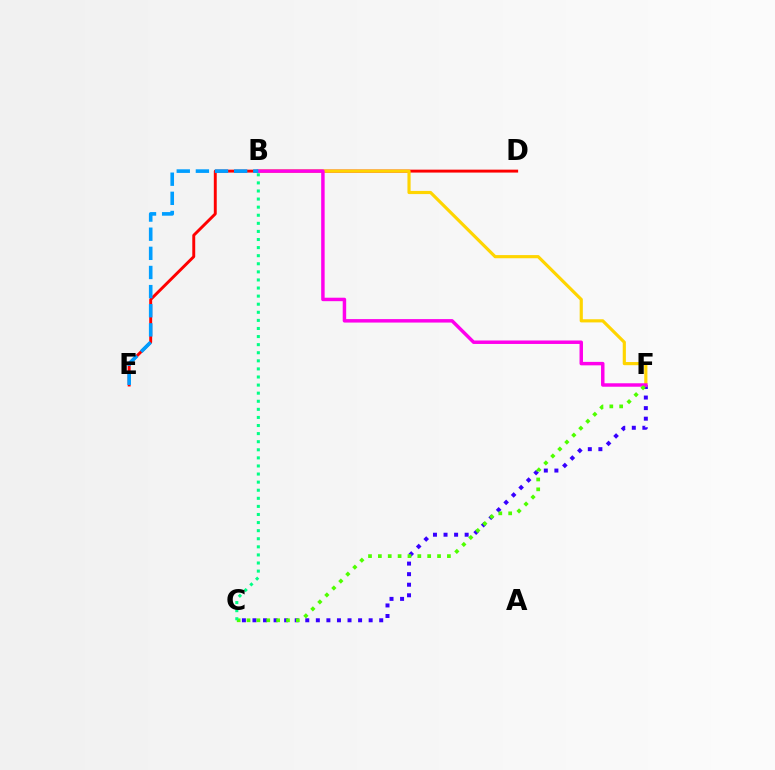{('D', 'E'): [{'color': '#ff0000', 'line_style': 'solid', 'thickness': 2.11}], ('C', 'F'): [{'color': '#3700ff', 'line_style': 'dotted', 'thickness': 2.87}, {'color': '#4fff00', 'line_style': 'dotted', 'thickness': 2.68}], ('B', 'F'): [{'color': '#ffd500', 'line_style': 'solid', 'thickness': 2.28}, {'color': '#ff00ed', 'line_style': 'solid', 'thickness': 2.49}], ('B', 'C'): [{'color': '#00ff86', 'line_style': 'dotted', 'thickness': 2.2}], ('B', 'E'): [{'color': '#009eff', 'line_style': 'dashed', 'thickness': 2.6}]}